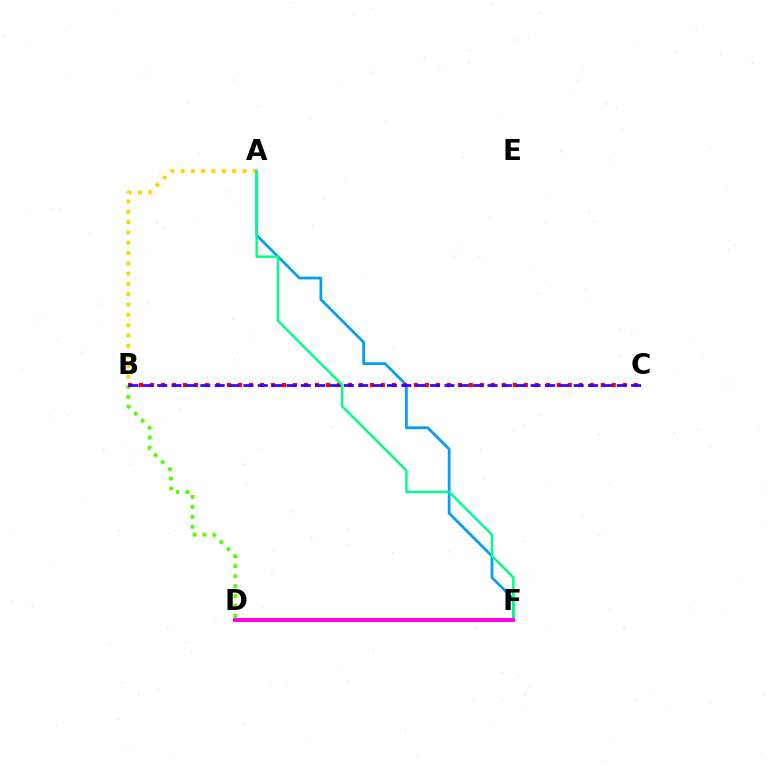{('A', 'F'): [{'color': '#009eff', 'line_style': 'solid', 'thickness': 1.97}, {'color': '#00ff86', 'line_style': 'solid', 'thickness': 1.76}], ('A', 'B'): [{'color': '#ffd500', 'line_style': 'dotted', 'thickness': 2.8}], ('B', 'D'): [{'color': '#4fff00', 'line_style': 'dotted', 'thickness': 2.7}], ('B', 'C'): [{'color': '#ff0000', 'line_style': 'dotted', 'thickness': 2.99}, {'color': '#3700ff', 'line_style': 'dashed', 'thickness': 1.95}], ('D', 'F'): [{'color': '#ff00ed', 'line_style': 'solid', 'thickness': 2.86}]}